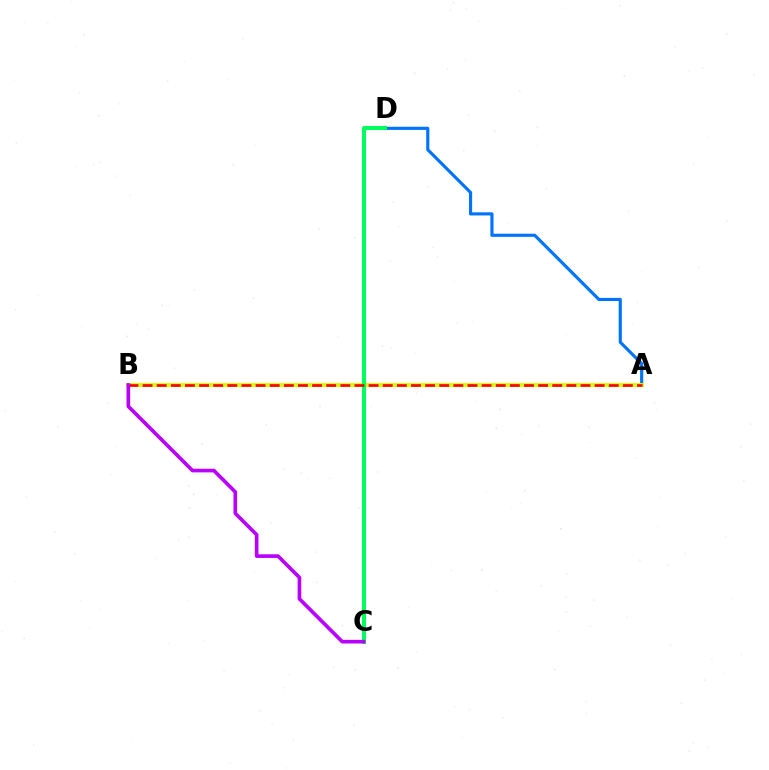{('A', 'D'): [{'color': '#0074ff', 'line_style': 'solid', 'thickness': 2.26}], ('A', 'B'): [{'color': '#d1ff00', 'line_style': 'solid', 'thickness': 2.82}, {'color': '#ff0000', 'line_style': 'dashed', 'thickness': 1.92}], ('C', 'D'): [{'color': '#00ff5c', 'line_style': 'solid', 'thickness': 2.91}], ('B', 'C'): [{'color': '#b900ff', 'line_style': 'solid', 'thickness': 2.62}]}